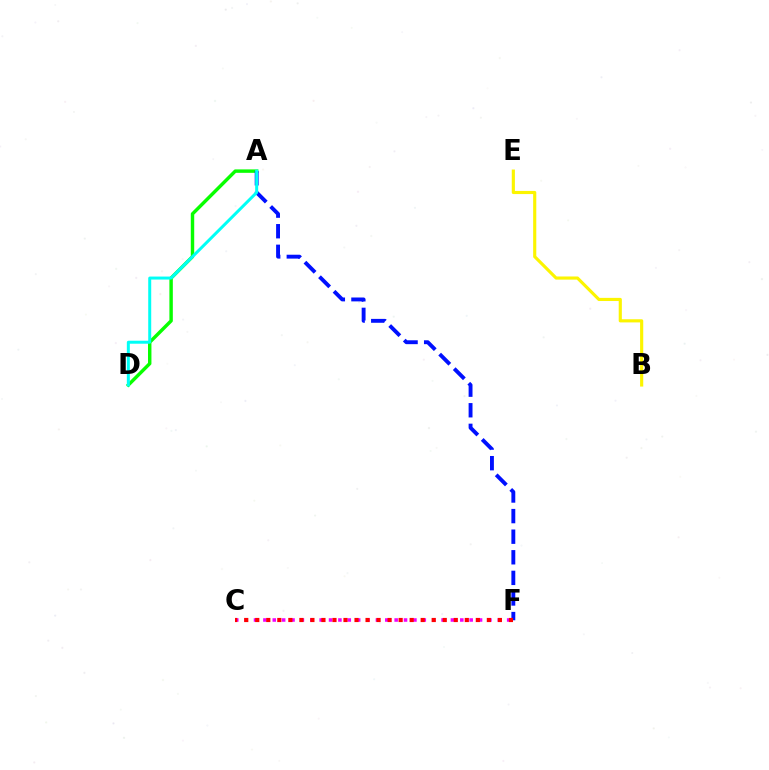{('A', 'D'): [{'color': '#08ff00', 'line_style': 'solid', 'thickness': 2.47}, {'color': '#00fff6', 'line_style': 'solid', 'thickness': 2.16}], ('A', 'F'): [{'color': '#0010ff', 'line_style': 'dashed', 'thickness': 2.8}], ('C', 'F'): [{'color': '#ee00ff', 'line_style': 'dotted', 'thickness': 2.55}, {'color': '#ff0000', 'line_style': 'dotted', 'thickness': 3.0}], ('B', 'E'): [{'color': '#fcf500', 'line_style': 'solid', 'thickness': 2.26}]}